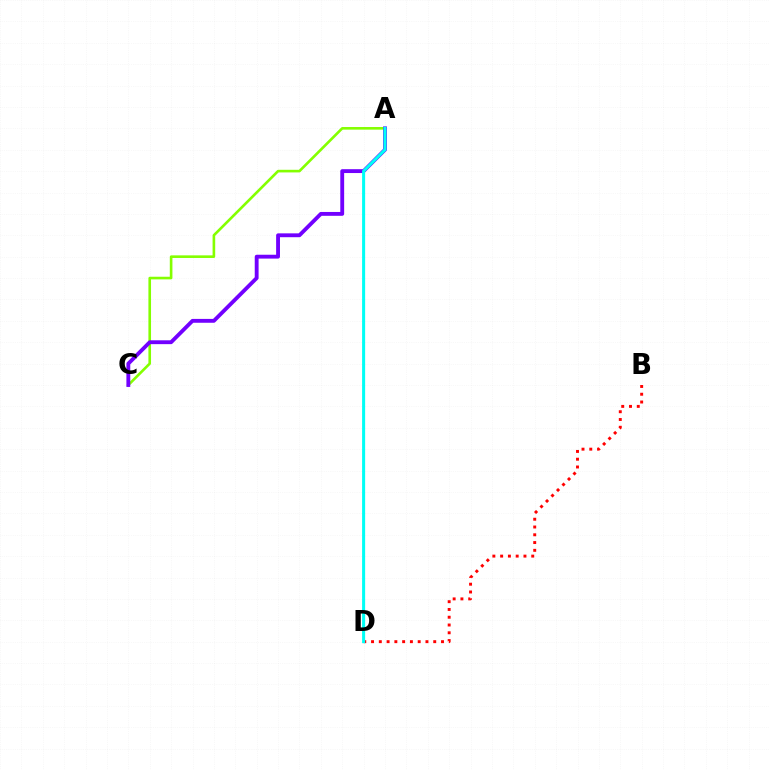{('A', 'C'): [{'color': '#84ff00', 'line_style': 'solid', 'thickness': 1.89}, {'color': '#7200ff', 'line_style': 'solid', 'thickness': 2.77}], ('B', 'D'): [{'color': '#ff0000', 'line_style': 'dotted', 'thickness': 2.11}], ('A', 'D'): [{'color': '#00fff6', 'line_style': 'solid', 'thickness': 2.19}]}